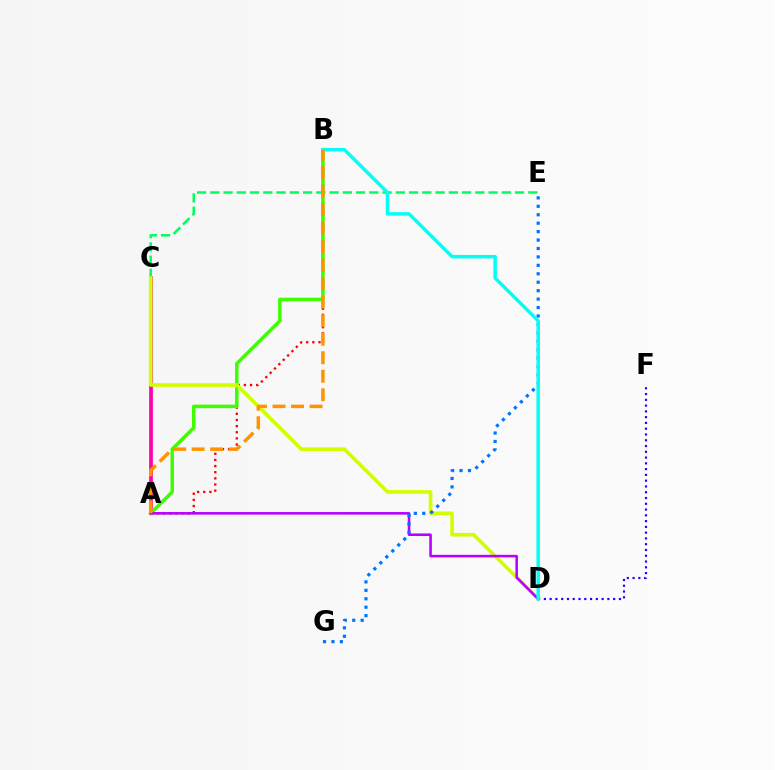{('A', 'B'): [{'color': '#ff0000', 'line_style': 'dotted', 'thickness': 1.67}, {'color': '#3dff00', 'line_style': 'solid', 'thickness': 2.51}, {'color': '#ff9400', 'line_style': 'dashed', 'thickness': 2.52}], ('A', 'C'): [{'color': '#ff00ac', 'line_style': 'solid', 'thickness': 2.67}], ('C', 'E'): [{'color': '#00ff5c', 'line_style': 'dashed', 'thickness': 1.8}], ('C', 'D'): [{'color': '#d1ff00', 'line_style': 'solid', 'thickness': 2.63}], ('A', 'D'): [{'color': '#b900ff', 'line_style': 'solid', 'thickness': 1.85}], ('D', 'F'): [{'color': '#2500ff', 'line_style': 'dotted', 'thickness': 1.57}], ('E', 'G'): [{'color': '#0074ff', 'line_style': 'dotted', 'thickness': 2.29}], ('B', 'D'): [{'color': '#00fff6', 'line_style': 'solid', 'thickness': 2.51}]}